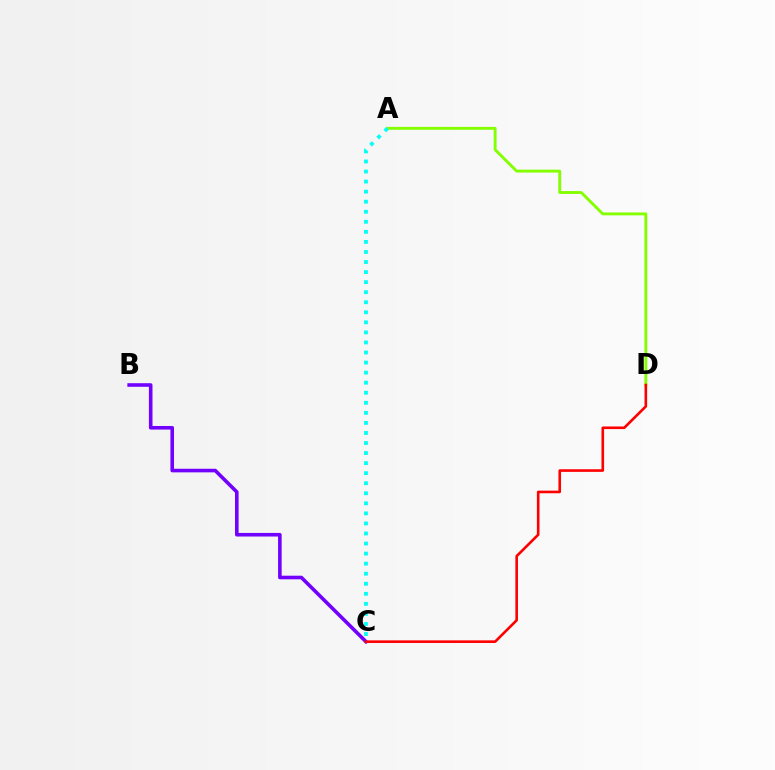{('A', 'D'): [{'color': '#84ff00', 'line_style': 'solid', 'thickness': 2.08}], ('B', 'C'): [{'color': '#7200ff', 'line_style': 'solid', 'thickness': 2.59}], ('C', 'D'): [{'color': '#ff0000', 'line_style': 'solid', 'thickness': 1.88}], ('A', 'C'): [{'color': '#00fff6', 'line_style': 'dotted', 'thickness': 2.73}]}